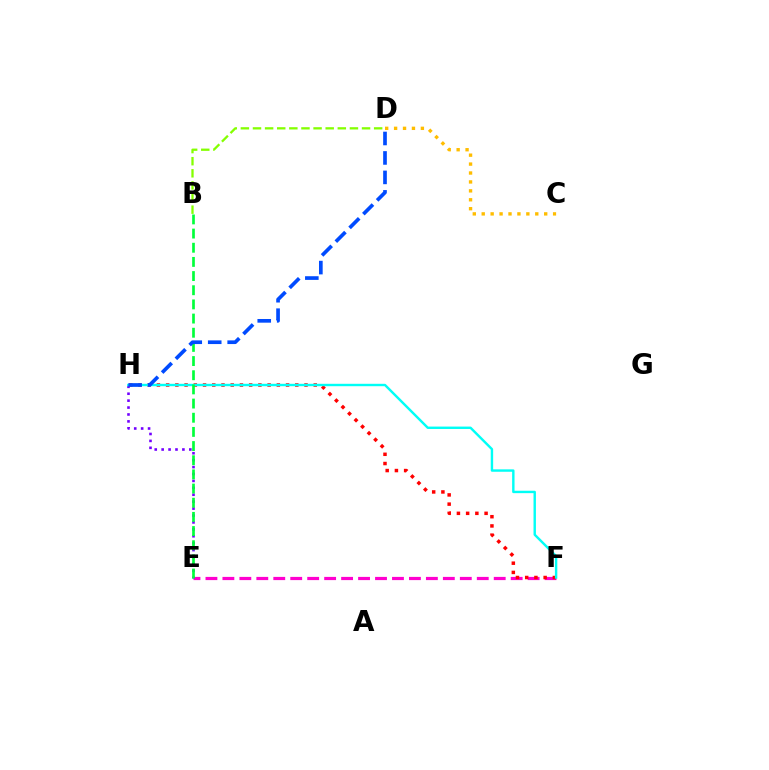{('E', 'F'): [{'color': '#ff00cf', 'line_style': 'dashed', 'thickness': 2.3}], ('E', 'H'): [{'color': '#7200ff', 'line_style': 'dotted', 'thickness': 1.88}], ('F', 'H'): [{'color': '#ff0000', 'line_style': 'dotted', 'thickness': 2.51}, {'color': '#00fff6', 'line_style': 'solid', 'thickness': 1.74}], ('B', 'D'): [{'color': '#84ff00', 'line_style': 'dashed', 'thickness': 1.65}], ('C', 'D'): [{'color': '#ffbd00', 'line_style': 'dotted', 'thickness': 2.42}], ('B', 'E'): [{'color': '#00ff39', 'line_style': 'dashed', 'thickness': 1.92}], ('D', 'H'): [{'color': '#004bff', 'line_style': 'dashed', 'thickness': 2.64}]}